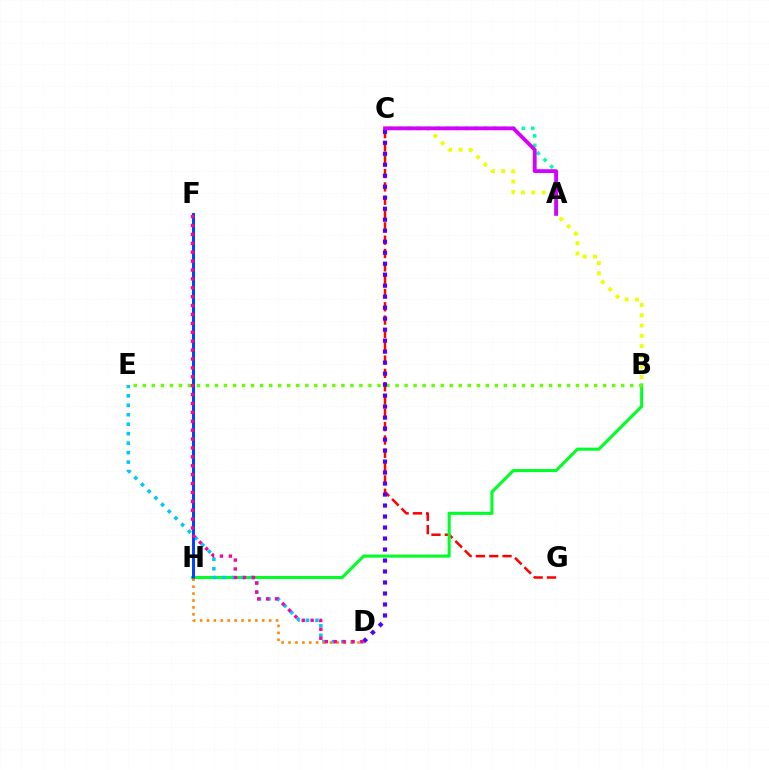{('C', 'G'): [{'color': '#ff0000', 'line_style': 'dashed', 'thickness': 1.81}], ('B', 'H'): [{'color': '#00ff27', 'line_style': 'solid', 'thickness': 2.21}], ('D', 'E'): [{'color': '#00c7ff', 'line_style': 'dotted', 'thickness': 2.57}], ('A', 'C'): [{'color': '#00ffaf', 'line_style': 'dotted', 'thickness': 2.57}, {'color': '#d600ff', 'line_style': 'solid', 'thickness': 2.75}], ('F', 'H'): [{'color': '#003fff', 'line_style': 'solid', 'thickness': 2.12}], ('B', 'C'): [{'color': '#eeff00', 'line_style': 'dotted', 'thickness': 2.8}], ('D', 'H'): [{'color': '#ff8800', 'line_style': 'dotted', 'thickness': 1.88}], ('B', 'E'): [{'color': '#66ff00', 'line_style': 'dotted', 'thickness': 2.45}], ('C', 'D'): [{'color': '#4f00ff', 'line_style': 'dotted', 'thickness': 2.99}], ('D', 'F'): [{'color': '#ff00a0', 'line_style': 'dotted', 'thickness': 2.42}]}